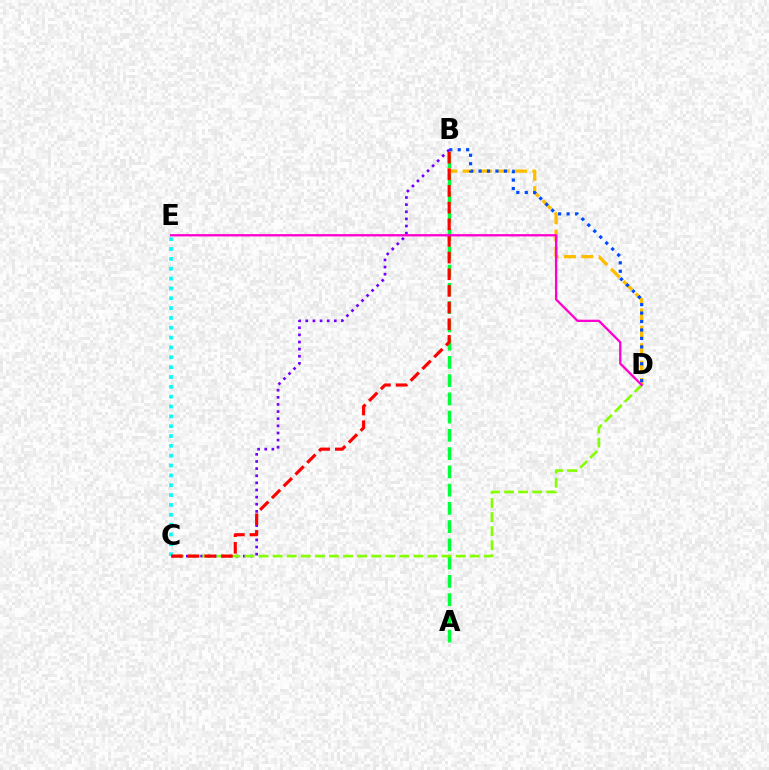{('B', 'D'): [{'color': '#ffbd00', 'line_style': 'dashed', 'thickness': 2.37}, {'color': '#004bff', 'line_style': 'dotted', 'thickness': 2.3}], ('B', 'C'): [{'color': '#7200ff', 'line_style': 'dotted', 'thickness': 1.94}, {'color': '#ff0000', 'line_style': 'dashed', 'thickness': 2.26}], ('A', 'B'): [{'color': '#00ff39', 'line_style': 'dashed', 'thickness': 2.48}], ('C', 'D'): [{'color': '#84ff00', 'line_style': 'dashed', 'thickness': 1.91}], ('C', 'E'): [{'color': '#00fff6', 'line_style': 'dotted', 'thickness': 2.67}], ('D', 'E'): [{'color': '#ff00cf', 'line_style': 'solid', 'thickness': 1.66}]}